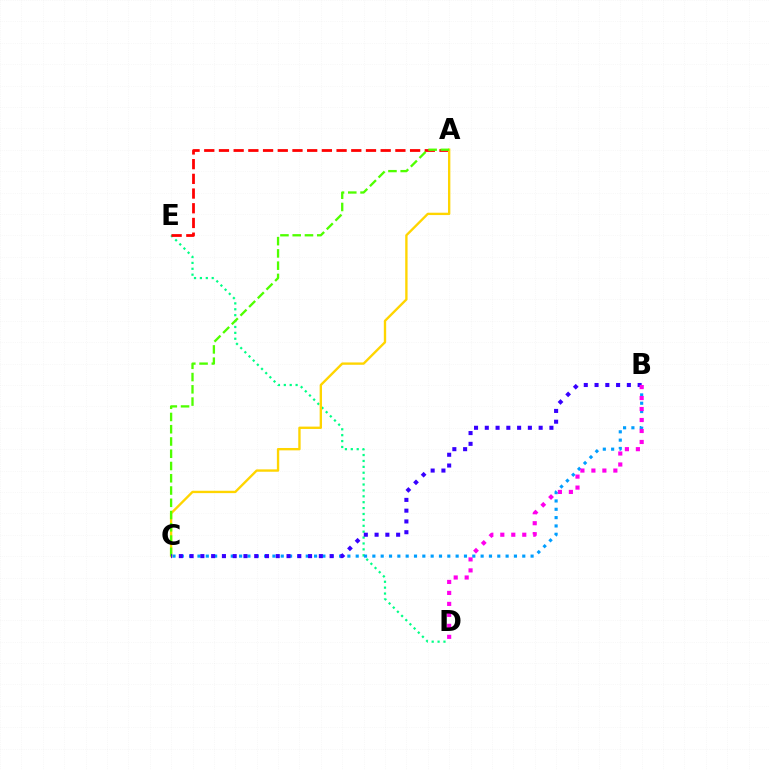{('D', 'E'): [{'color': '#00ff86', 'line_style': 'dotted', 'thickness': 1.6}], ('B', 'C'): [{'color': '#009eff', 'line_style': 'dotted', 'thickness': 2.26}, {'color': '#3700ff', 'line_style': 'dotted', 'thickness': 2.93}], ('A', 'E'): [{'color': '#ff0000', 'line_style': 'dashed', 'thickness': 2.0}], ('A', 'C'): [{'color': '#ffd500', 'line_style': 'solid', 'thickness': 1.7}, {'color': '#4fff00', 'line_style': 'dashed', 'thickness': 1.67}], ('B', 'D'): [{'color': '#ff00ed', 'line_style': 'dotted', 'thickness': 2.98}]}